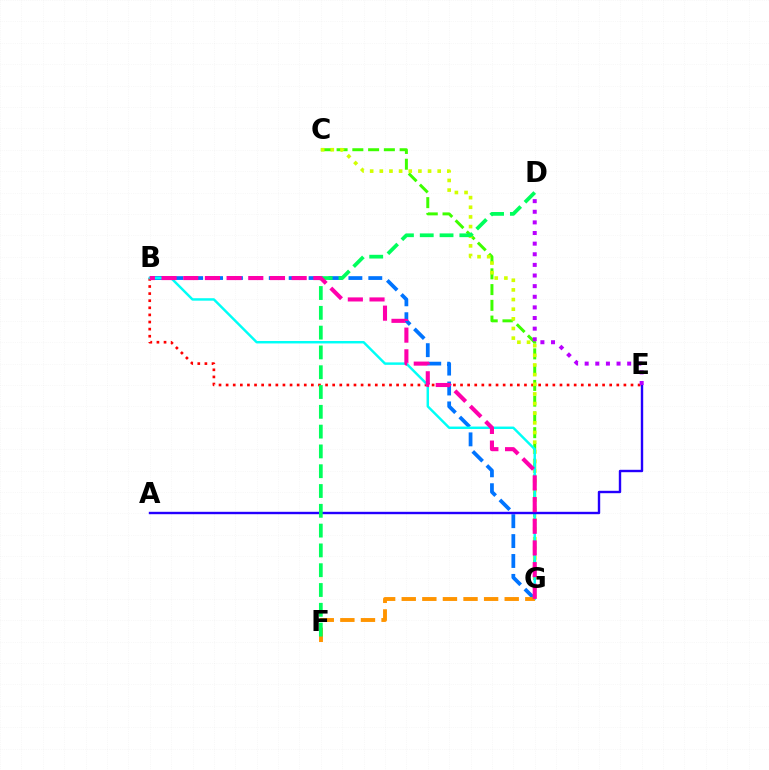{('B', 'G'): [{'color': '#0074ff', 'line_style': 'dashed', 'thickness': 2.7}, {'color': '#00fff6', 'line_style': 'solid', 'thickness': 1.76}, {'color': '#ff00ac', 'line_style': 'dashed', 'thickness': 2.95}], ('B', 'E'): [{'color': '#ff0000', 'line_style': 'dotted', 'thickness': 1.93}], ('C', 'G'): [{'color': '#3dff00', 'line_style': 'dashed', 'thickness': 2.14}, {'color': '#d1ff00', 'line_style': 'dotted', 'thickness': 2.62}], ('A', 'E'): [{'color': '#2500ff', 'line_style': 'solid', 'thickness': 1.73}], ('F', 'G'): [{'color': '#ff9400', 'line_style': 'dashed', 'thickness': 2.8}], ('D', 'F'): [{'color': '#00ff5c', 'line_style': 'dashed', 'thickness': 2.69}], ('D', 'E'): [{'color': '#b900ff', 'line_style': 'dotted', 'thickness': 2.89}]}